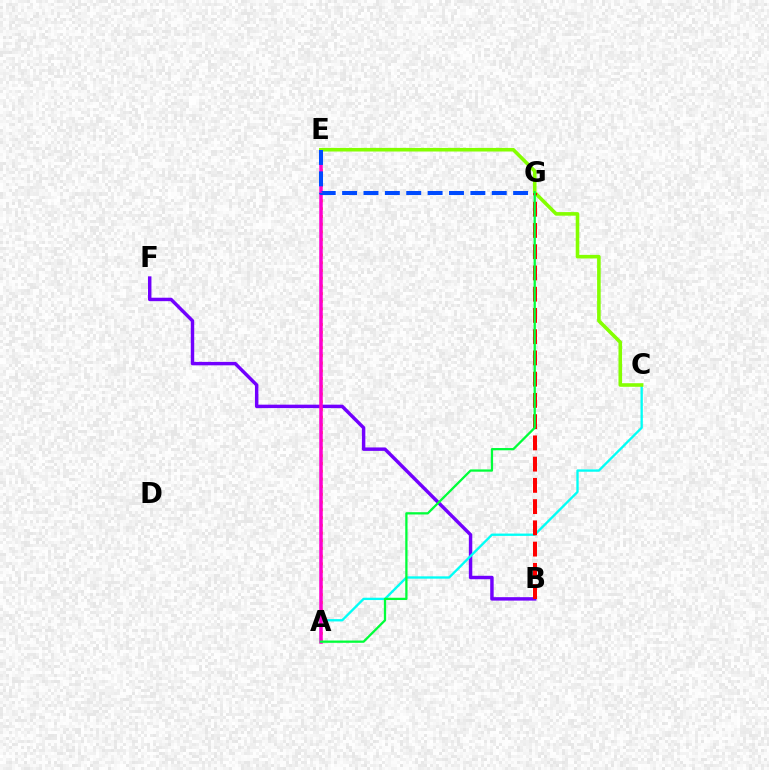{('B', 'F'): [{'color': '#7200ff', 'line_style': 'solid', 'thickness': 2.48}], ('A', 'E'): [{'color': '#ffbd00', 'line_style': 'dotted', 'thickness': 2.1}, {'color': '#ff00cf', 'line_style': 'solid', 'thickness': 2.52}], ('A', 'C'): [{'color': '#00fff6', 'line_style': 'solid', 'thickness': 1.67}], ('C', 'E'): [{'color': '#84ff00', 'line_style': 'solid', 'thickness': 2.58}], ('B', 'G'): [{'color': '#ff0000', 'line_style': 'dashed', 'thickness': 2.89}], ('E', 'G'): [{'color': '#004bff', 'line_style': 'dashed', 'thickness': 2.9}], ('A', 'G'): [{'color': '#00ff39', 'line_style': 'solid', 'thickness': 1.64}]}